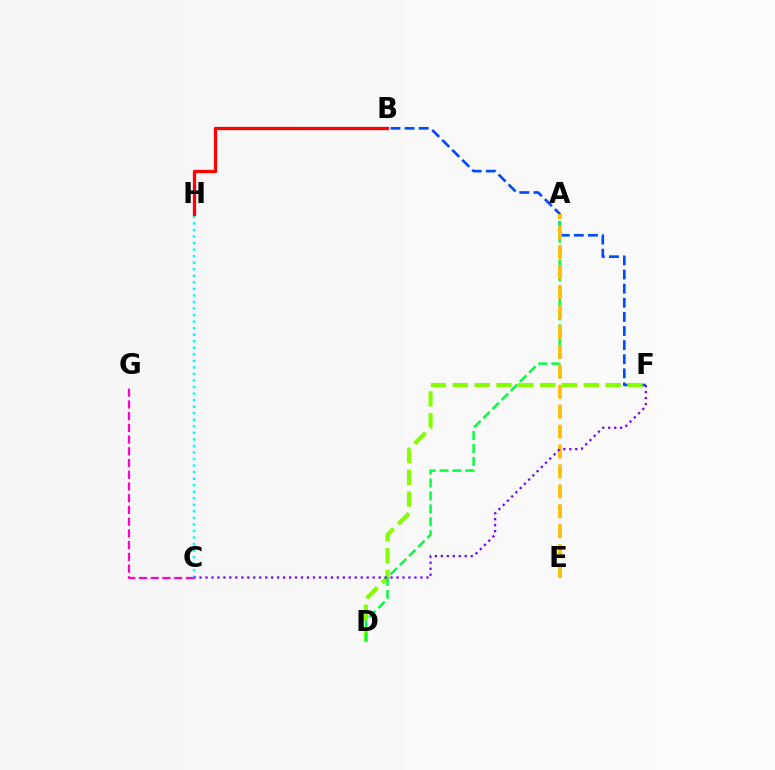{('C', 'G'): [{'color': '#ff00cf', 'line_style': 'dashed', 'thickness': 1.59}], ('B', 'F'): [{'color': '#004bff', 'line_style': 'dashed', 'thickness': 1.92}], ('C', 'H'): [{'color': '#00fff6', 'line_style': 'dotted', 'thickness': 1.78}], ('D', 'F'): [{'color': '#84ff00', 'line_style': 'dashed', 'thickness': 2.97}], ('A', 'D'): [{'color': '#00ff39', 'line_style': 'dashed', 'thickness': 1.76}], ('B', 'H'): [{'color': '#ff0000', 'line_style': 'solid', 'thickness': 2.35}], ('A', 'E'): [{'color': '#ffbd00', 'line_style': 'dashed', 'thickness': 2.71}], ('C', 'F'): [{'color': '#7200ff', 'line_style': 'dotted', 'thickness': 1.62}]}